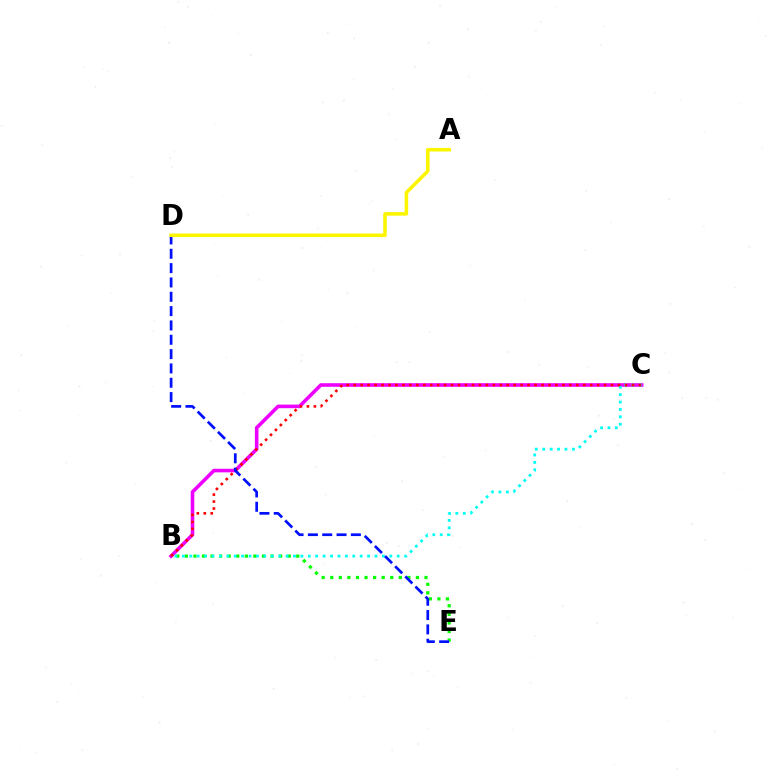{('B', 'E'): [{'color': '#08ff00', 'line_style': 'dotted', 'thickness': 2.33}], ('B', 'C'): [{'color': '#ee00ff', 'line_style': 'solid', 'thickness': 2.59}, {'color': '#00fff6', 'line_style': 'dotted', 'thickness': 2.01}, {'color': '#ff0000', 'line_style': 'dotted', 'thickness': 1.89}], ('D', 'E'): [{'color': '#0010ff', 'line_style': 'dashed', 'thickness': 1.95}], ('A', 'D'): [{'color': '#fcf500', 'line_style': 'solid', 'thickness': 2.55}]}